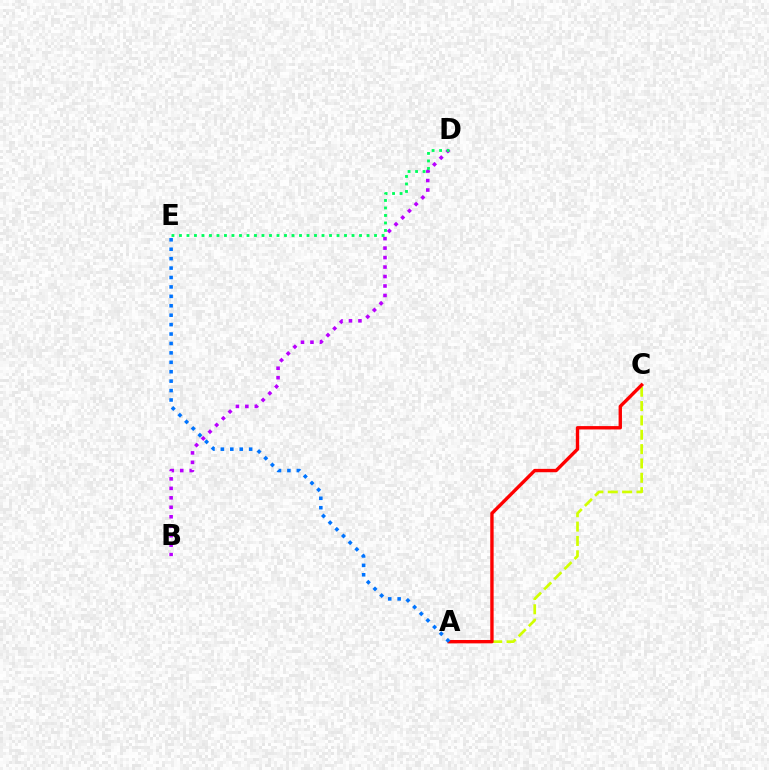{('B', 'D'): [{'color': '#b900ff', 'line_style': 'dotted', 'thickness': 2.57}], ('A', 'C'): [{'color': '#d1ff00', 'line_style': 'dashed', 'thickness': 1.95}, {'color': '#ff0000', 'line_style': 'solid', 'thickness': 2.42}], ('D', 'E'): [{'color': '#00ff5c', 'line_style': 'dotted', 'thickness': 2.04}], ('A', 'E'): [{'color': '#0074ff', 'line_style': 'dotted', 'thickness': 2.56}]}